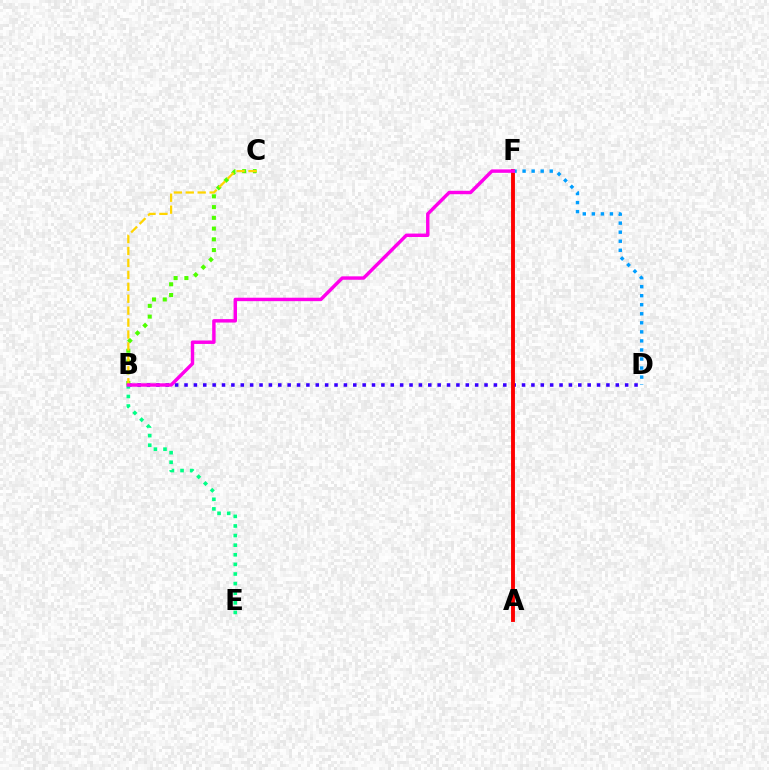{('B', 'D'): [{'color': '#3700ff', 'line_style': 'dotted', 'thickness': 2.55}], ('B', 'C'): [{'color': '#4fff00', 'line_style': 'dotted', 'thickness': 2.92}, {'color': '#ffd500', 'line_style': 'dashed', 'thickness': 1.62}], ('A', 'F'): [{'color': '#ff0000', 'line_style': 'solid', 'thickness': 2.8}], ('D', 'F'): [{'color': '#009eff', 'line_style': 'dotted', 'thickness': 2.46}], ('B', 'E'): [{'color': '#00ff86', 'line_style': 'dotted', 'thickness': 2.61}], ('B', 'F'): [{'color': '#ff00ed', 'line_style': 'solid', 'thickness': 2.47}]}